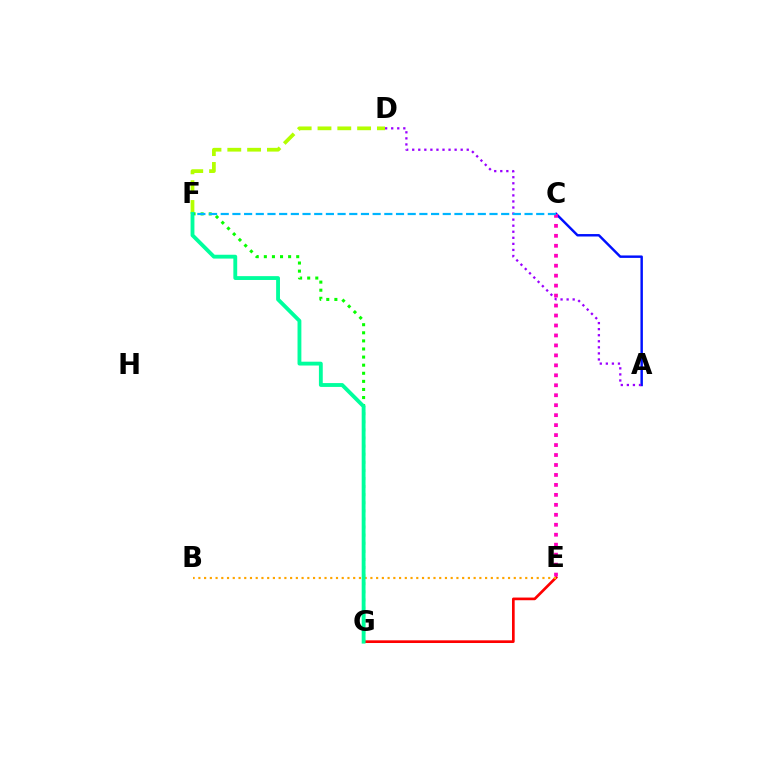{('A', 'C'): [{'color': '#0010ff', 'line_style': 'solid', 'thickness': 1.76}], ('D', 'F'): [{'color': '#b3ff00', 'line_style': 'dashed', 'thickness': 2.69}], ('E', 'G'): [{'color': '#ff0000', 'line_style': 'solid', 'thickness': 1.93}], ('B', 'E'): [{'color': '#ffa500', 'line_style': 'dotted', 'thickness': 1.56}], ('A', 'D'): [{'color': '#9b00ff', 'line_style': 'dotted', 'thickness': 1.65}], ('C', 'E'): [{'color': '#ff00bd', 'line_style': 'dotted', 'thickness': 2.71}], ('F', 'G'): [{'color': '#08ff00', 'line_style': 'dotted', 'thickness': 2.2}, {'color': '#00ff9d', 'line_style': 'solid', 'thickness': 2.77}], ('C', 'F'): [{'color': '#00b5ff', 'line_style': 'dashed', 'thickness': 1.59}]}